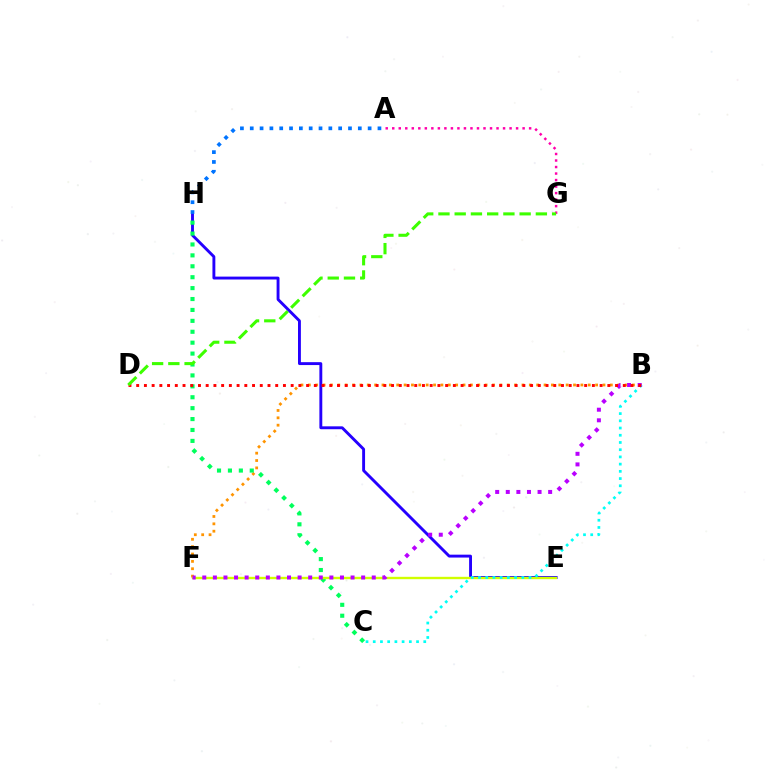{('B', 'F'): [{'color': '#ff9400', 'line_style': 'dotted', 'thickness': 2.0}, {'color': '#b900ff', 'line_style': 'dotted', 'thickness': 2.88}], ('E', 'H'): [{'color': '#2500ff', 'line_style': 'solid', 'thickness': 2.08}], ('C', 'H'): [{'color': '#00ff5c', 'line_style': 'dotted', 'thickness': 2.97}], ('A', 'G'): [{'color': '#ff00ac', 'line_style': 'dotted', 'thickness': 1.77}], ('E', 'F'): [{'color': '#d1ff00', 'line_style': 'solid', 'thickness': 1.7}], ('B', 'C'): [{'color': '#00fff6', 'line_style': 'dotted', 'thickness': 1.96}], ('B', 'D'): [{'color': '#ff0000', 'line_style': 'dotted', 'thickness': 2.1}], ('D', 'G'): [{'color': '#3dff00', 'line_style': 'dashed', 'thickness': 2.21}], ('A', 'H'): [{'color': '#0074ff', 'line_style': 'dotted', 'thickness': 2.67}]}